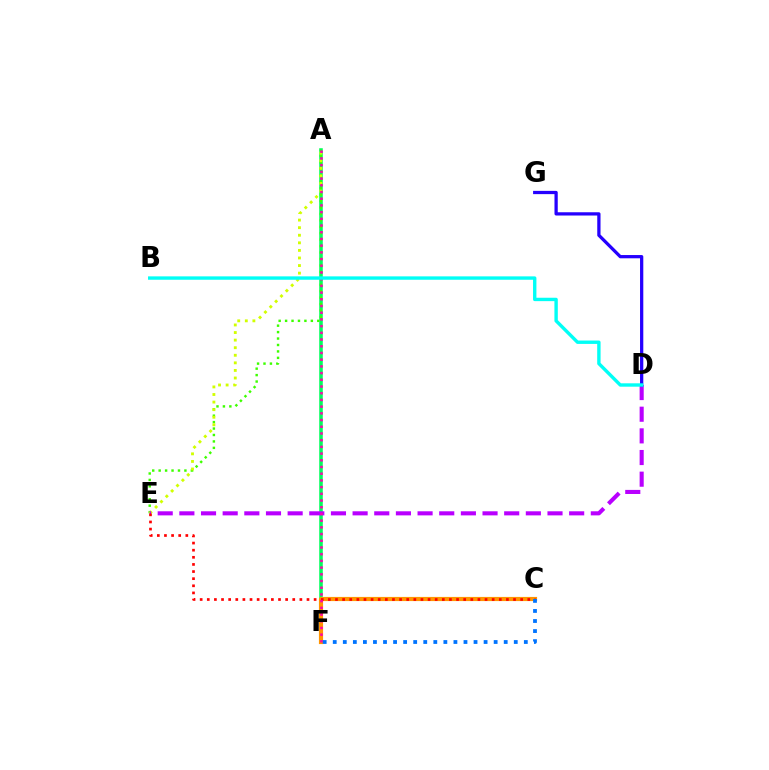{('A', 'F'): [{'color': '#00ff5c', 'line_style': 'solid', 'thickness': 2.56}, {'color': '#ff00ac', 'line_style': 'dotted', 'thickness': 1.82}], ('A', 'E'): [{'color': '#3dff00', 'line_style': 'dotted', 'thickness': 1.75}, {'color': '#d1ff00', 'line_style': 'dotted', 'thickness': 2.06}], ('C', 'F'): [{'color': '#ff9400', 'line_style': 'solid', 'thickness': 3.0}, {'color': '#0074ff', 'line_style': 'dotted', 'thickness': 2.73}], ('D', 'E'): [{'color': '#b900ff', 'line_style': 'dashed', 'thickness': 2.94}], ('C', 'E'): [{'color': '#ff0000', 'line_style': 'dotted', 'thickness': 1.94}], ('D', 'G'): [{'color': '#2500ff', 'line_style': 'solid', 'thickness': 2.35}], ('B', 'D'): [{'color': '#00fff6', 'line_style': 'solid', 'thickness': 2.44}]}